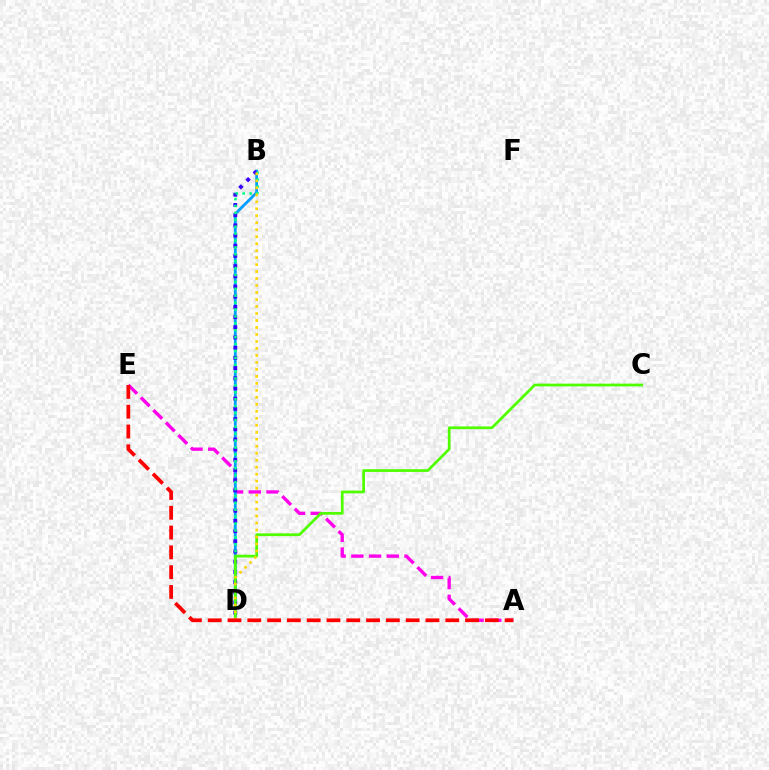{('A', 'E'): [{'color': '#ff00ed', 'line_style': 'dashed', 'thickness': 2.41}, {'color': '#ff0000', 'line_style': 'dashed', 'thickness': 2.69}], ('B', 'D'): [{'color': '#009eff', 'line_style': 'solid', 'thickness': 2.04}, {'color': '#3700ff', 'line_style': 'dotted', 'thickness': 2.77}, {'color': '#00ff86', 'line_style': 'dotted', 'thickness': 1.88}, {'color': '#ffd500', 'line_style': 'dotted', 'thickness': 1.9}], ('C', 'D'): [{'color': '#4fff00', 'line_style': 'solid', 'thickness': 1.97}]}